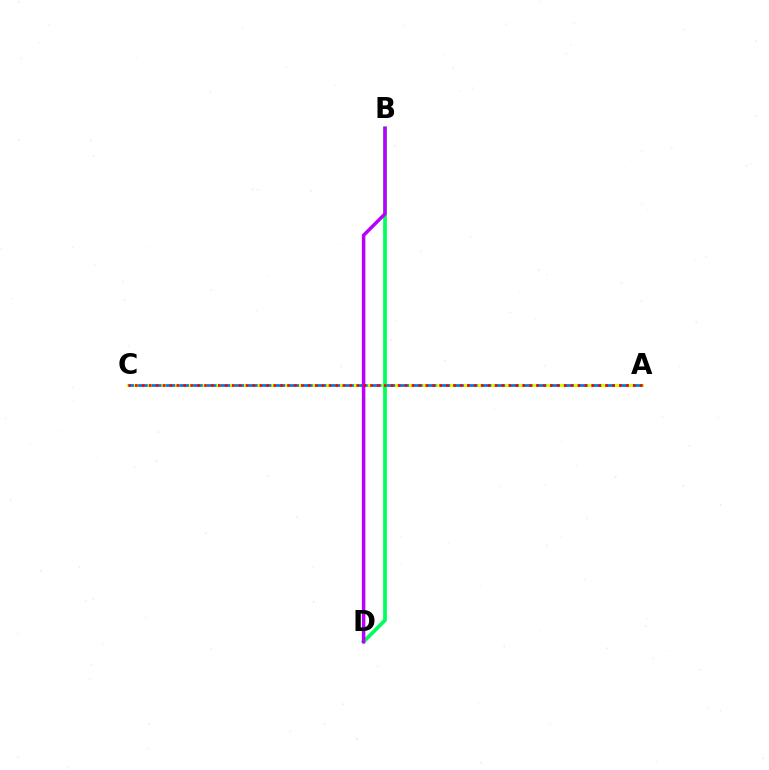{('A', 'C'): [{'color': '#d1ff00', 'line_style': 'solid', 'thickness': 2.19}, {'color': '#0074ff', 'line_style': 'dashed', 'thickness': 1.87}, {'color': '#ff0000', 'line_style': 'dotted', 'thickness': 1.88}], ('B', 'D'): [{'color': '#00ff5c', 'line_style': 'solid', 'thickness': 2.69}, {'color': '#b900ff', 'line_style': 'solid', 'thickness': 2.52}]}